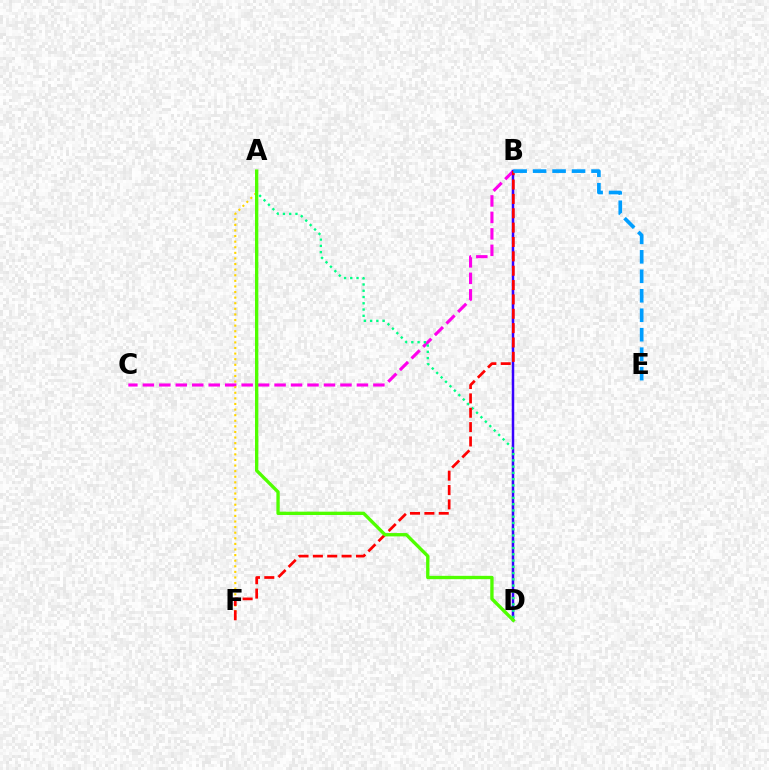{('B', 'C'): [{'color': '#ff00ed', 'line_style': 'dashed', 'thickness': 2.24}], ('A', 'F'): [{'color': '#ffd500', 'line_style': 'dotted', 'thickness': 1.52}], ('B', 'D'): [{'color': '#3700ff', 'line_style': 'solid', 'thickness': 1.8}], ('A', 'D'): [{'color': '#00ff86', 'line_style': 'dotted', 'thickness': 1.7}, {'color': '#4fff00', 'line_style': 'solid', 'thickness': 2.4}], ('B', 'F'): [{'color': '#ff0000', 'line_style': 'dashed', 'thickness': 1.95}], ('B', 'E'): [{'color': '#009eff', 'line_style': 'dashed', 'thickness': 2.65}]}